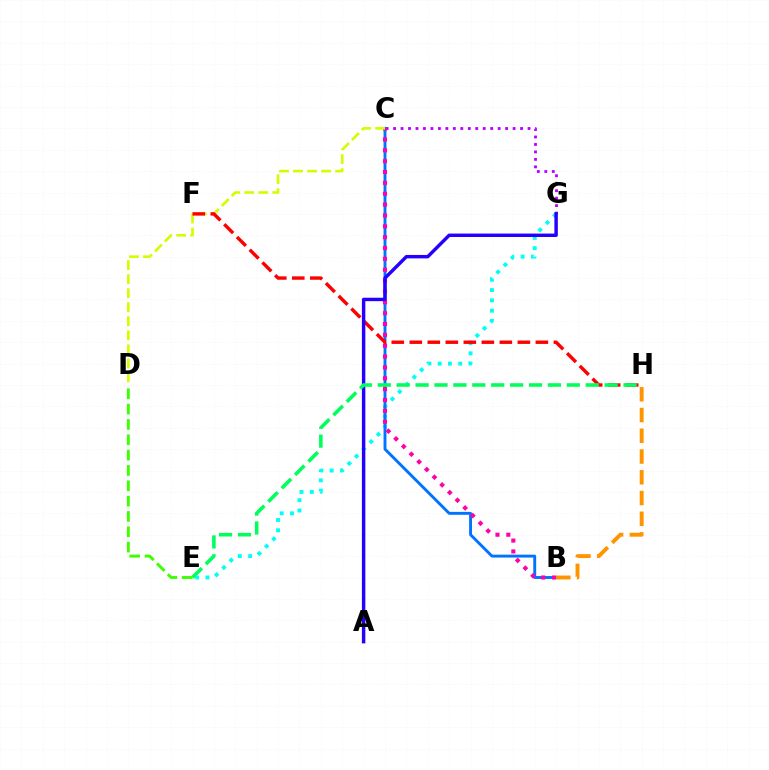{('C', 'G'): [{'color': '#b900ff', 'line_style': 'dotted', 'thickness': 2.03}], ('E', 'G'): [{'color': '#00fff6', 'line_style': 'dotted', 'thickness': 2.8}], ('B', 'C'): [{'color': '#0074ff', 'line_style': 'solid', 'thickness': 2.09}, {'color': '#ff00ac', 'line_style': 'dotted', 'thickness': 2.95}], ('C', 'D'): [{'color': '#d1ff00', 'line_style': 'dashed', 'thickness': 1.91}], ('B', 'H'): [{'color': '#ff9400', 'line_style': 'dashed', 'thickness': 2.82}], ('F', 'H'): [{'color': '#ff0000', 'line_style': 'dashed', 'thickness': 2.45}], ('A', 'G'): [{'color': '#2500ff', 'line_style': 'solid', 'thickness': 2.47}], ('E', 'H'): [{'color': '#00ff5c', 'line_style': 'dashed', 'thickness': 2.57}], ('D', 'E'): [{'color': '#3dff00', 'line_style': 'dashed', 'thickness': 2.08}]}